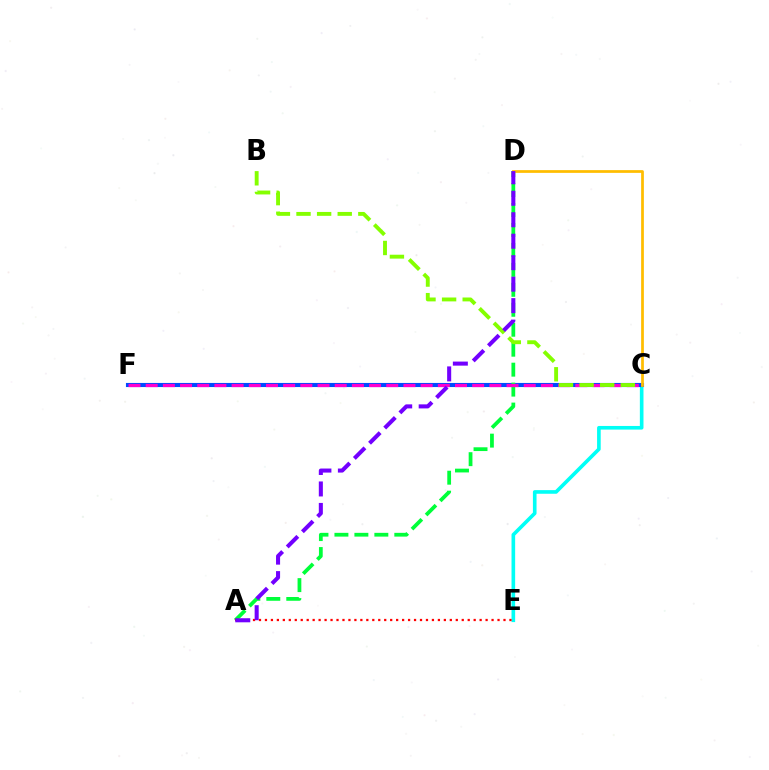{('C', 'E'): [{'color': '#00fff6', 'line_style': 'solid', 'thickness': 2.62}], ('C', 'F'): [{'color': '#004bff', 'line_style': 'solid', 'thickness': 2.95}, {'color': '#ff00cf', 'line_style': 'dashed', 'thickness': 2.33}], ('A', 'D'): [{'color': '#00ff39', 'line_style': 'dashed', 'thickness': 2.71}, {'color': '#7200ff', 'line_style': 'dashed', 'thickness': 2.92}], ('A', 'E'): [{'color': '#ff0000', 'line_style': 'dotted', 'thickness': 1.62}], ('B', 'C'): [{'color': '#84ff00', 'line_style': 'dashed', 'thickness': 2.8}], ('C', 'D'): [{'color': '#ffbd00', 'line_style': 'solid', 'thickness': 1.97}]}